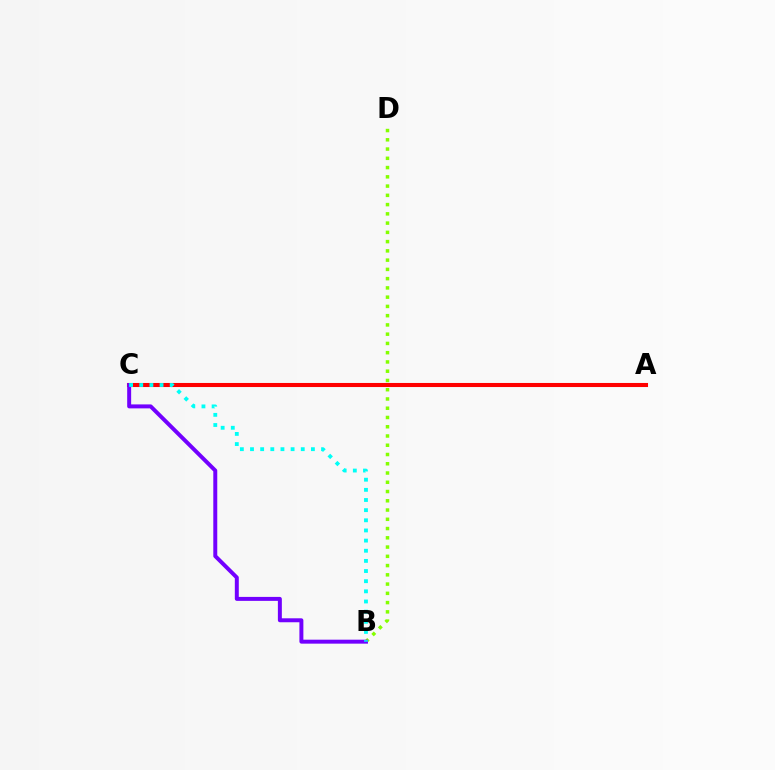{('B', 'D'): [{'color': '#84ff00', 'line_style': 'dotted', 'thickness': 2.51}], ('A', 'C'): [{'color': '#ff0000', 'line_style': 'solid', 'thickness': 2.93}], ('B', 'C'): [{'color': '#7200ff', 'line_style': 'solid', 'thickness': 2.85}, {'color': '#00fff6', 'line_style': 'dotted', 'thickness': 2.76}]}